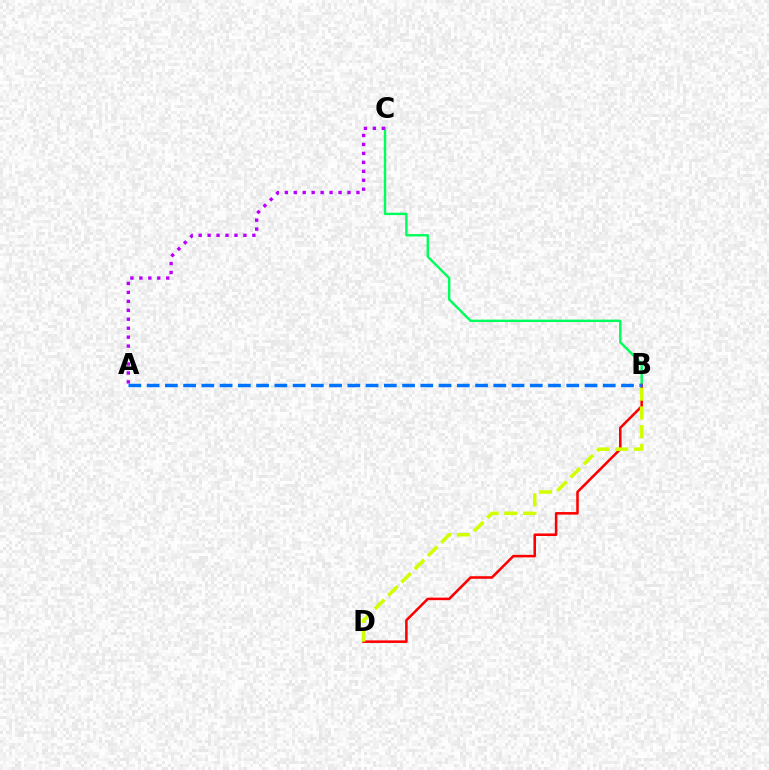{('B', 'C'): [{'color': '#00ff5c', 'line_style': 'solid', 'thickness': 1.74}], ('A', 'C'): [{'color': '#b900ff', 'line_style': 'dotted', 'thickness': 2.43}], ('B', 'D'): [{'color': '#ff0000', 'line_style': 'solid', 'thickness': 1.84}, {'color': '#d1ff00', 'line_style': 'dashed', 'thickness': 2.55}], ('A', 'B'): [{'color': '#0074ff', 'line_style': 'dashed', 'thickness': 2.48}]}